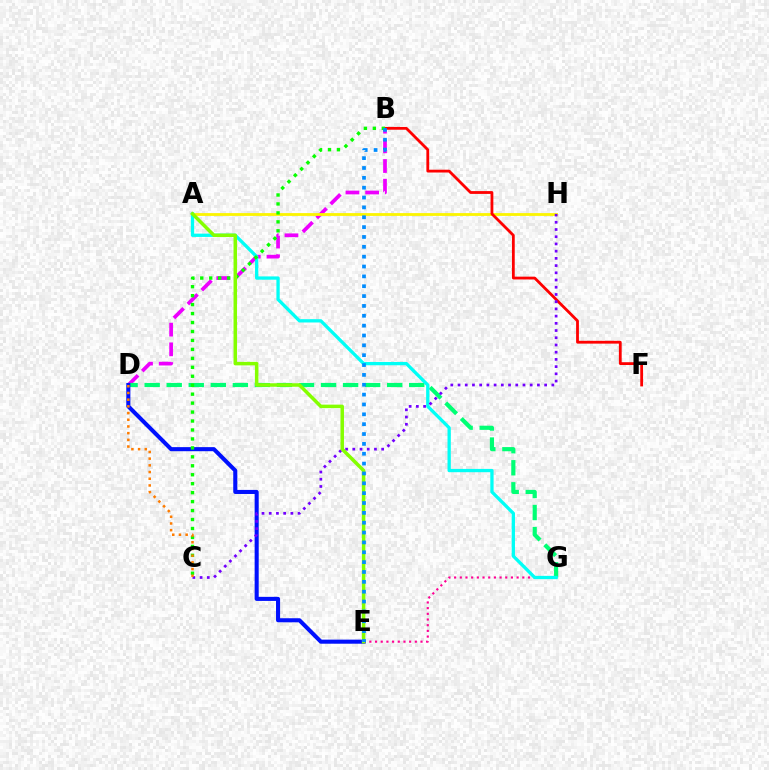{('E', 'G'): [{'color': '#ff0094', 'line_style': 'dotted', 'thickness': 1.54}], ('B', 'D'): [{'color': '#ee00ff', 'line_style': 'dashed', 'thickness': 2.67}], ('A', 'H'): [{'color': '#fcf500', 'line_style': 'solid', 'thickness': 2.02}], ('D', 'G'): [{'color': '#00ff74', 'line_style': 'dashed', 'thickness': 3.0}], ('D', 'E'): [{'color': '#0010ff', 'line_style': 'solid', 'thickness': 2.93}], ('B', 'F'): [{'color': '#ff0000', 'line_style': 'solid', 'thickness': 2.02}], ('A', 'G'): [{'color': '#00fff6', 'line_style': 'solid', 'thickness': 2.37}], ('C', 'H'): [{'color': '#7200ff', 'line_style': 'dotted', 'thickness': 1.96}], ('B', 'C'): [{'color': '#08ff00', 'line_style': 'dotted', 'thickness': 2.43}], ('A', 'E'): [{'color': '#84ff00', 'line_style': 'solid', 'thickness': 2.52}], ('C', 'D'): [{'color': '#ff7c00', 'line_style': 'dotted', 'thickness': 1.82}], ('B', 'E'): [{'color': '#008cff', 'line_style': 'dotted', 'thickness': 2.68}]}